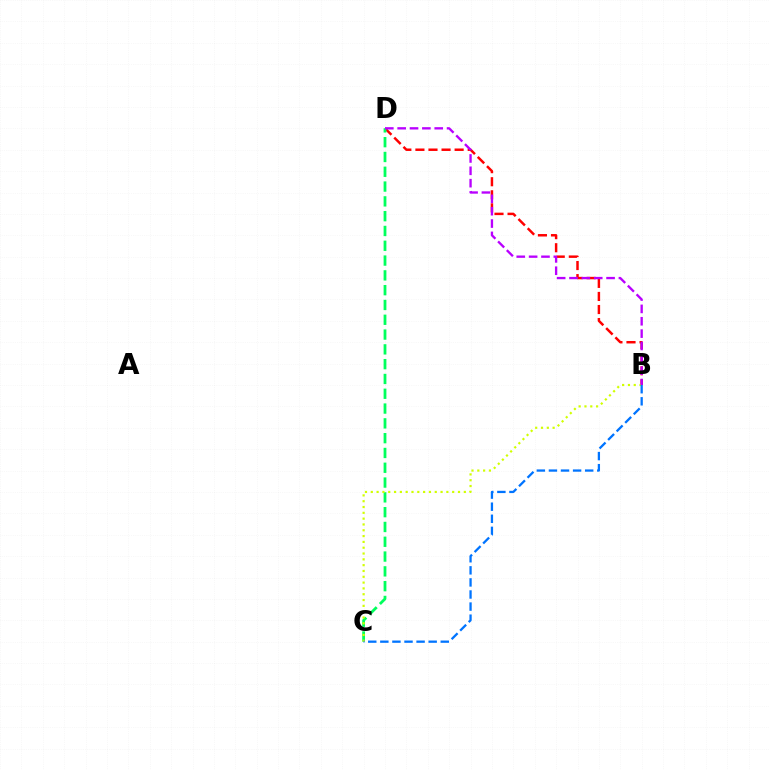{('B', 'D'): [{'color': '#ff0000', 'line_style': 'dashed', 'thickness': 1.78}, {'color': '#b900ff', 'line_style': 'dashed', 'thickness': 1.68}], ('C', 'D'): [{'color': '#00ff5c', 'line_style': 'dashed', 'thickness': 2.01}], ('B', 'C'): [{'color': '#d1ff00', 'line_style': 'dotted', 'thickness': 1.58}, {'color': '#0074ff', 'line_style': 'dashed', 'thickness': 1.64}]}